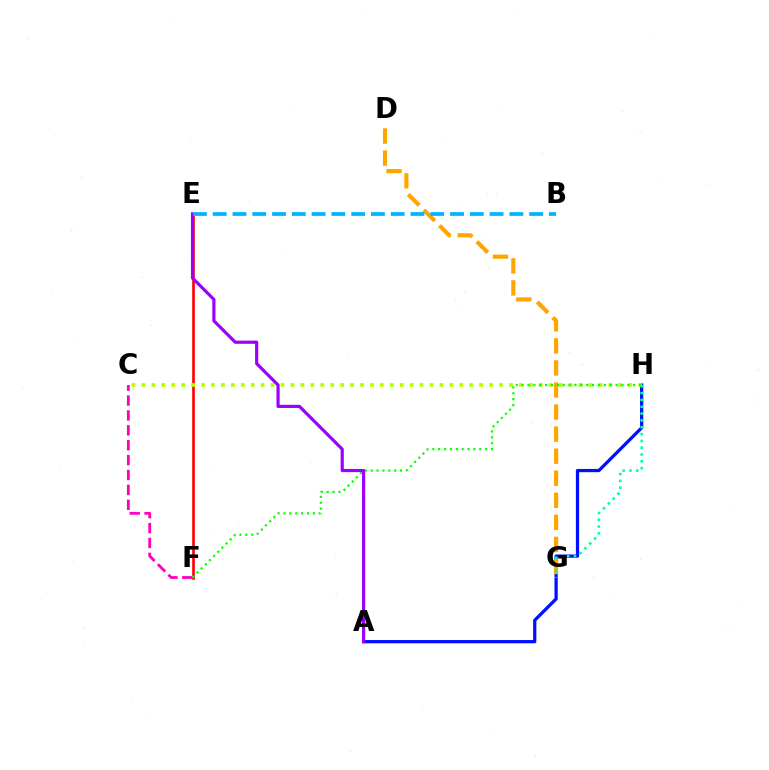{('E', 'F'): [{'color': '#ff0000', 'line_style': 'solid', 'thickness': 1.9}], ('A', 'H'): [{'color': '#0010ff', 'line_style': 'solid', 'thickness': 2.34}], ('D', 'G'): [{'color': '#ffa500', 'line_style': 'dashed', 'thickness': 3.0}], ('C', 'H'): [{'color': '#b3ff00', 'line_style': 'dotted', 'thickness': 2.7}], ('C', 'F'): [{'color': '#ff00bd', 'line_style': 'dashed', 'thickness': 2.02}], ('G', 'H'): [{'color': '#00ff9d', 'line_style': 'dotted', 'thickness': 1.85}], ('F', 'H'): [{'color': '#08ff00', 'line_style': 'dotted', 'thickness': 1.6}], ('A', 'E'): [{'color': '#9b00ff', 'line_style': 'solid', 'thickness': 2.28}], ('B', 'E'): [{'color': '#00b5ff', 'line_style': 'dashed', 'thickness': 2.69}]}